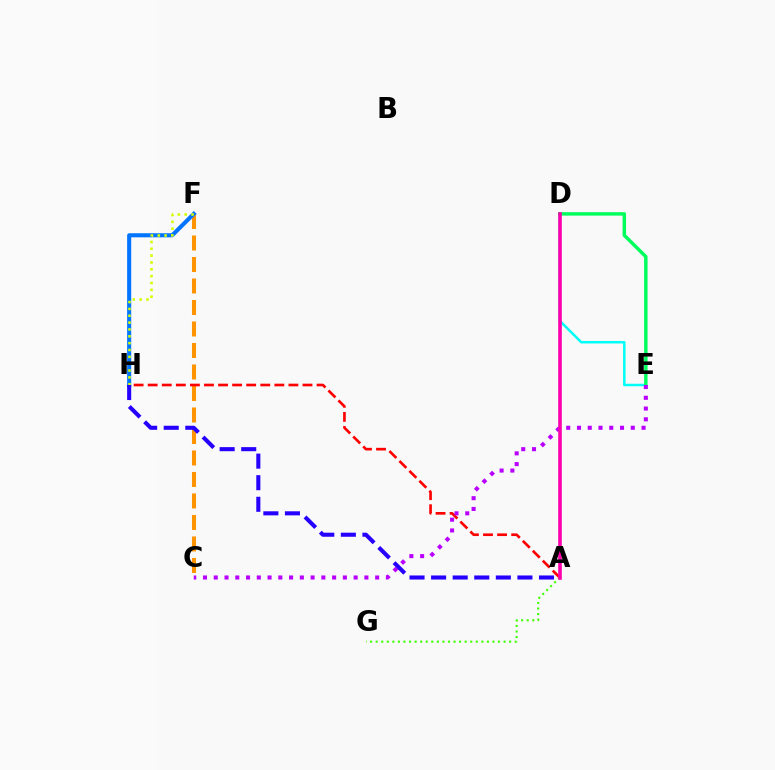{('D', 'E'): [{'color': '#00fff6', 'line_style': 'solid', 'thickness': 1.79}, {'color': '#00ff5c', 'line_style': 'solid', 'thickness': 2.5}], ('C', 'F'): [{'color': '#ff9400', 'line_style': 'dashed', 'thickness': 2.92}], ('A', 'H'): [{'color': '#ff0000', 'line_style': 'dashed', 'thickness': 1.91}, {'color': '#2500ff', 'line_style': 'dashed', 'thickness': 2.93}], ('A', 'G'): [{'color': '#3dff00', 'line_style': 'dotted', 'thickness': 1.51}], ('C', 'E'): [{'color': '#b900ff', 'line_style': 'dotted', 'thickness': 2.92}], ('F', 'H'): [{'color': '#0074ff', 'line_style': 'solid', 'thickness': 2.94}, {'color': '#d1ff00', 'line_style': 'dotted', 'thickness': 1.86}], ('A', 'D'): [{'color': '#ff00ac', 'line_style': 'solid', 'thickness': 2.59}]}